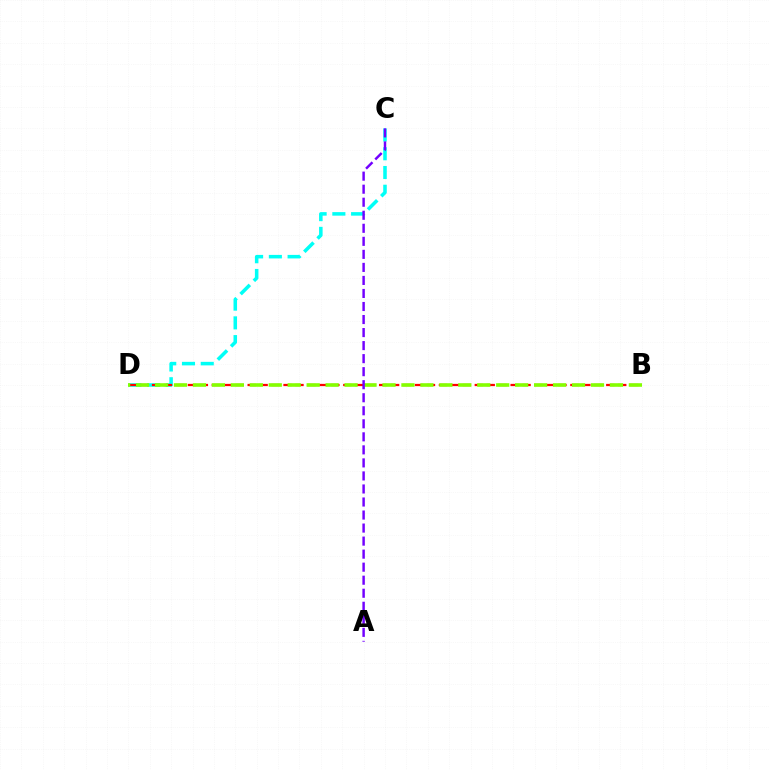{('C', 'D'): [{'color': '#00fff6', 'line_style': 'dashed', 'thickness': 2.55}], ('B', 'D'): [{'color': '#ff0000', 'line_style': 'dashed', 'thickness': 1.62}, {'color': '#84ff00', 'line_style': 'dashed', 'thickness': 2.57}], ('A', 'C'): [{'color': '#7200ff', 'line_style': 'dashed', 'thickness': 1.77}]}